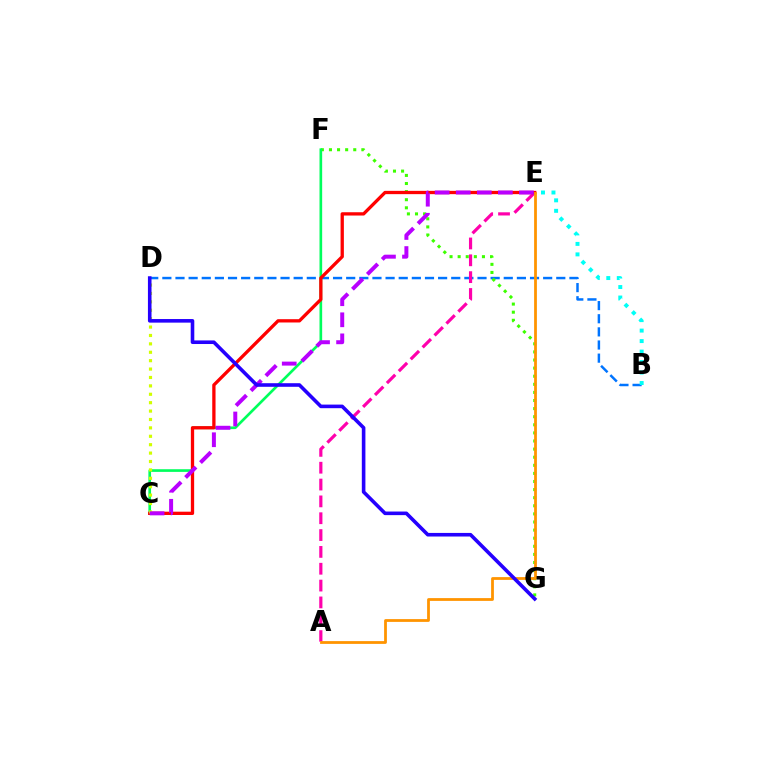{('B', 'D'): [{'color': '#0074ff', 'line_style': 'dashed', 'thickness': 1.78}], ('F', 'G'): [{'color': '#3dff00', 'line_style': 'dotted', 'thickness': 2.2}], ('C', 'F'): [{'color': '#00ff5c', 'line_style': 'solid', 'thickness': 1.92}], ('A', 'E'): [{'color': '#ff00ac', 'line_style': 'dashed', 'thickness': 2.29}, {'color': '#ff9400', 'line_style': 'solid', 'thickness': 2.0}], ('C', 'E'): [{'color': '#ff0000', 'line_style': 'solid', 'thickness': 2.37}, {'color': '#b900ff', 'line_style': 'dashed', 'thickness': 2.86}], ('C', 'D'): [{'color': '#d1ff00', 'line_style': 'dotted', 'thickness': 2.28}], ('B', 'E'): [{'color': '#00fff6', 'line_style': 'dotted', 'thickness': 2.85}], ('D', 'G'): [{'color': '#2500ff', 'line_style': 'solid', 'thickness': 2.59}]}